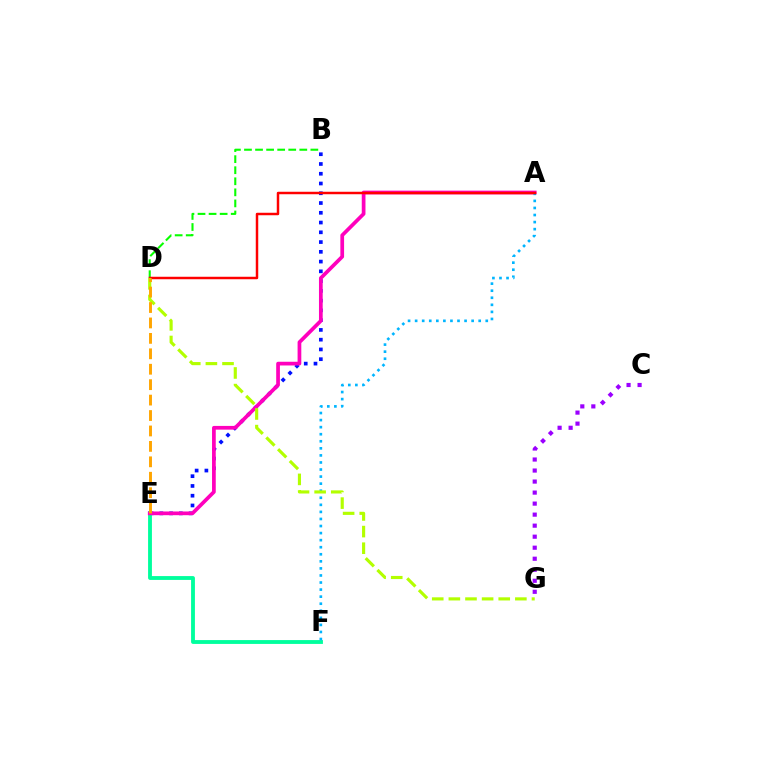{('B', 'E'): [{'color': '#0010ff', 'line_style': 'dotted', 'thickness': 2.65}], ('B', 'D'): [{'color': '#08ff00', 'line_style': 'dashed', 'thickness': 1.5}], ('C', 'G'): [{'color': '#9b00ff', 'line_style': 'dotted', 'thickness': 3.0}], ('E', 'F'): [{'color': '#00ff9d', 'line_style': 'solid', 'thickness': 2.77}], ('A', 'E'): [{'color': '#ff00bd', 'line_style': 'solid', 'thickness': 2.68}], ('A', 'F'): [{'color': '#00b5ff', 'line_style': 'dotted', 'thickness': 1.92}], ('A', 'D'): [{'color': '#ff0000', 'line_style': 'solid', 'thickness': 1.78}], ('D', 'G'): [{'color': '#b3ff00', 'line_style': 'dashed', 'thickness': 2.26}], ('D', 'E'): [{'color': '#ffa500', 'line_style': 'dashed', 'thickness': 2.1}]}